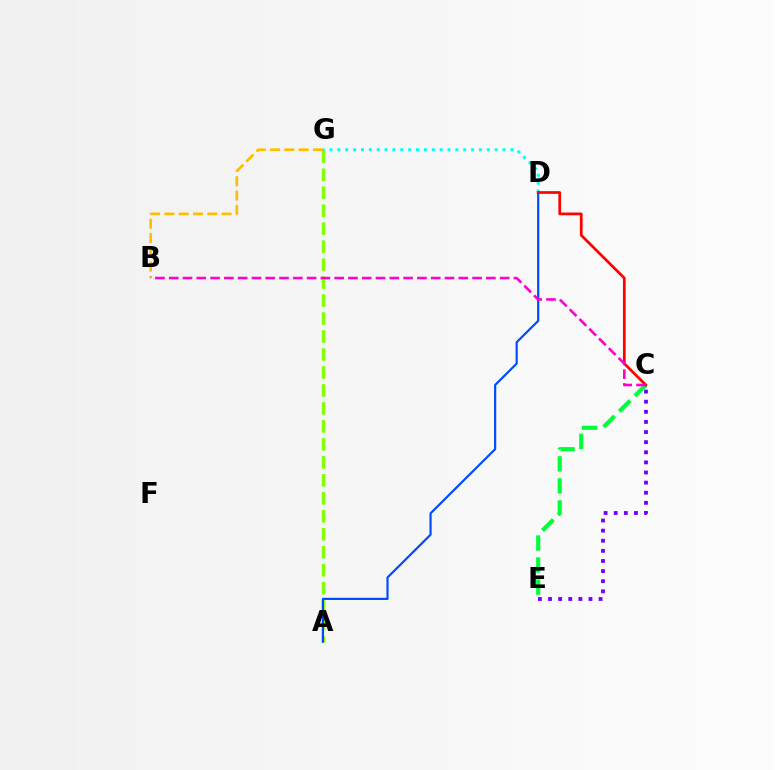{('C', 'E'): [{'color': '#7200ff', 'line_style': 'dotted', 'thickness': 2.75}, {'color': '#00ff39', 'line_style': 'dashed', 'thickness': 2.99}], ('A', 'G'): [{'color': '#84ff00', 'line_style': 'dashed', 'thickness': 2.44}], ('D', 'G'): [{'color': '#00fff6', 'line_style': 'dotted', 'thickness': 2.14}], ('B', 'G'): [{'color': '#ffbd00', 'line_style': 'dashed', 'thickness': 1.94}], ('A', 'D'): [{'color': '#004bff', 'line_style': 'solid', 'thickness': 1.58}], ('C', 'D'): [{'color': '#ff0000', 'line_style': 'solid', 'thickness': 1.96}], ('B', 'C'): [{'color': '#ff00cf', 'line_style': 'dashed', 'thickness': 1.87}]}